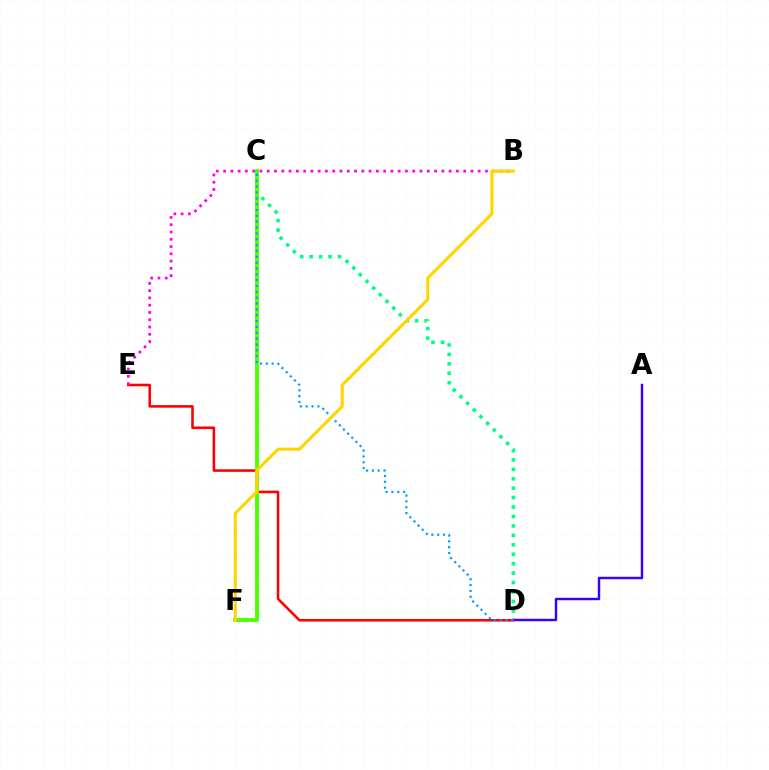{('C', 'D'): [{'color': '#00ff86', 'line_style': 'dotted', 'thickness': 2.56}, {'color': '#009eff', 'line_style': 'dotted', 'thickness': 1.59}], ('A', 'D'): [{'color': '#3700ff', 'line_style': 'solid', 'thickness': 1.76}], ('D', 'E'): [{'color': '#ff0000', 'line_style': 'solid', 'thickness': 1.85}], ('B', 'E'): [{'color': '#ff00ed', 'line_style': 'dotted', 'thickness': 1.98}], ('C', 'F'): [{'color': '#4fff00', 'line_style': 'solid', 'thickness': 2.78}], ('B', 'F'): [{'color': '#ffd500', 'line_style': 'solid', 'thickness': 2.23}]}